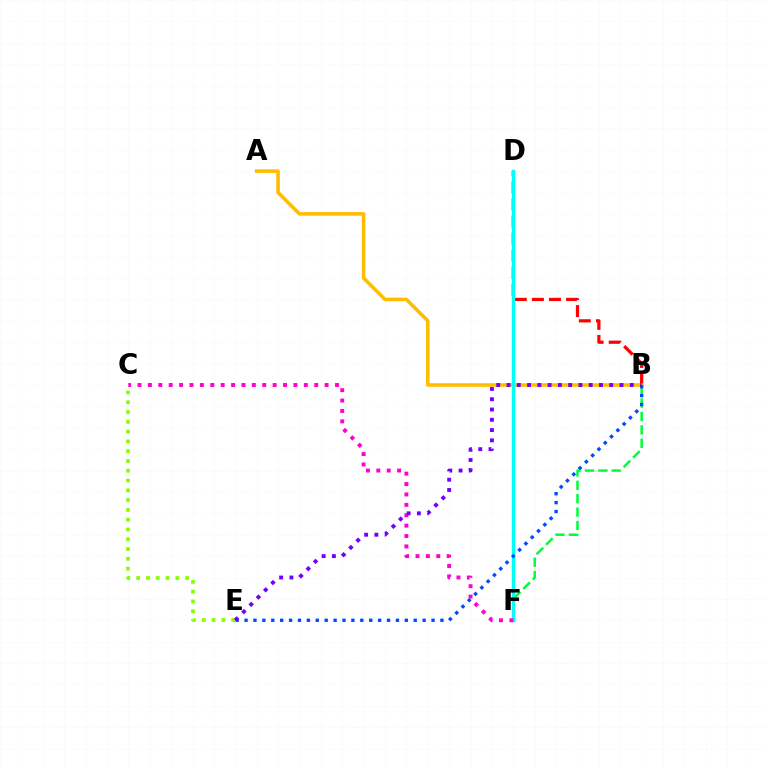{('B', 'F'): [{'color': '#00ff39', 'line_style': 'dashed', 'thickness': 1.82}], ('B', 'D'): [{'color': '#ff0000', 'line_style': 'dashed', 'thickness': 2.32}], ('A', 'B'): [{'color': '#ffbd00', 'line_style': 'solid', 'thickness': 2.58}], ('D', 'F'): [{'color': '#00fff6', 'line_style': 'solid', 'thickness': 2.48}], ('C', 'E'): [{'color': '#84ff00', 'line_style': 'dotted', 'thickness': 2.66}], ('B', 'E'): [{'color': '#004bff', 'line_style': 'dotted', 'thickness': 2.42}, {'color': '#7200ff', 'line_style': 'dotted', 'thickness': 2.79}], ('C', 'F'): [{'color': '#ff00cf', 'line_style': 'dotted', 'thickness': 2.82}]}